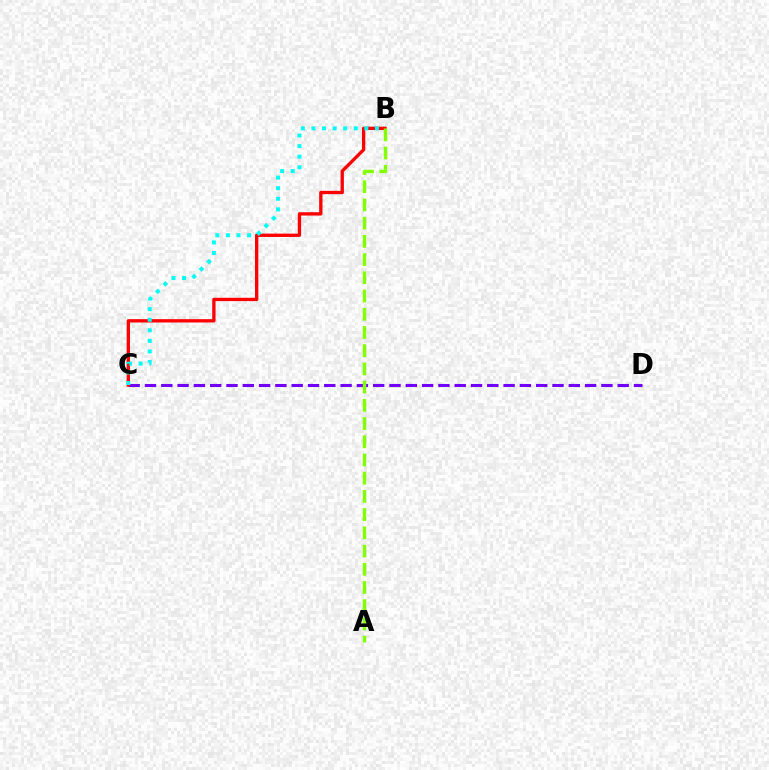{('C', 'D'): [{'color': '#7200ff', 'line_style': 'dashed', 'thickness': 2.21}], ('B', 'C'): [{'color': '#ff0000', 'line_style': 'solid', 'thickness': 2.4}, {'color': '#00fff6', 'line_style': 'dotted', 'thickness': 2.88}], ('A', 'B'): [{'color': '#84ff00', 'line_style': 'dashed', 'thickness': 2.47}]}